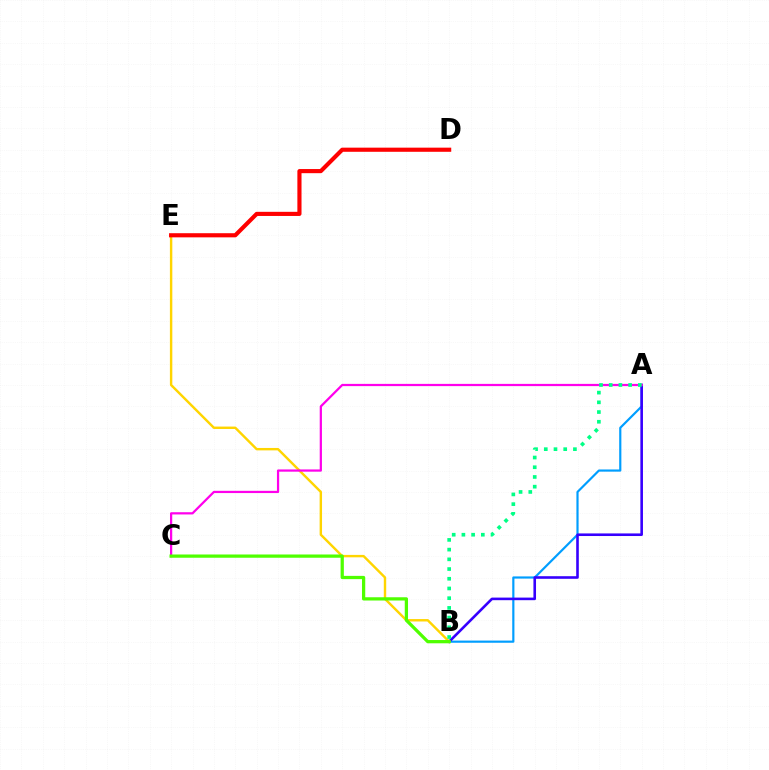{('A', 'B'): [{'color': '#009eff', 'line_style': 'solid', 'thickness': 1.57}, {'color': '#3700ff', 'line_style': 'solid', 'thickness': 1.87}, {'color': '#00ff86', 'line_style': 'dotted', 'thickness': 2.64}], ('B', 'E'): [{'color': '#ffd500', 'line_style': 'solid', 'thickness': 1.74}], ('A', 'C'): [{'color': '#ff00ed', 'line_style': 'solid', 'thickness': 1.61}], ('B', 'C'): [{'color': '#4fff00', 'line_style': 'solid', 'thickness': 2.34}], ('D', 'E'): [{'color': '#ff0000', 'line_style': 'solid', 'thickness': 2.98}]}